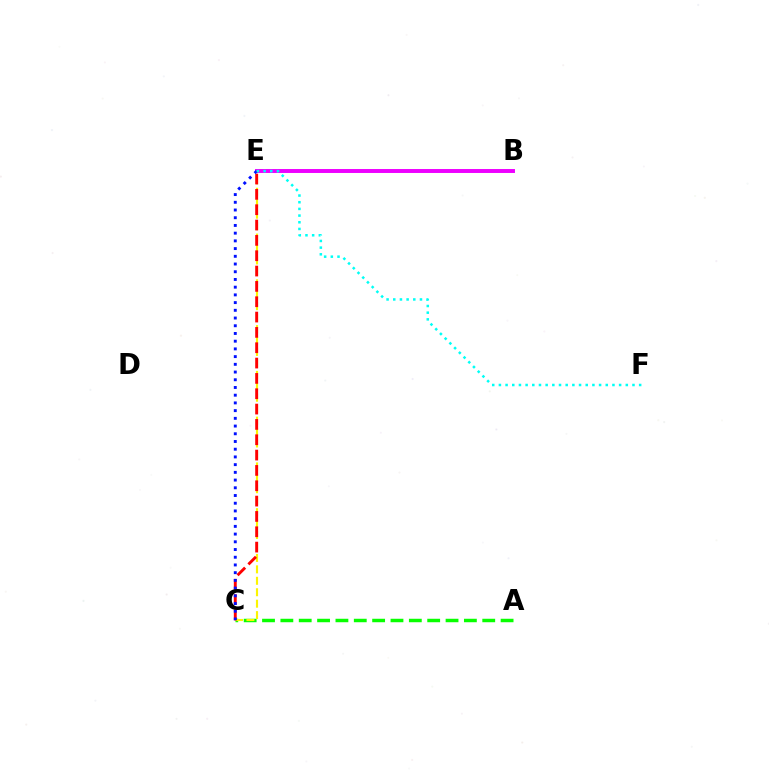{('A', 'C'): [{'color': '#08ff00', 'line_style': 'dashed', 'thickness': 2.49}], ('C', 'E'): [{'color': '#fcf500', 'line_style': 'dashed', 'thickness': 1.55}, {'color': '#ff0000', 'line_style': 'dashed', 'thickness': 2.08}, {'color': '#0010ff', 'line_style': 'dotted', 'thickness': 2.1}], ('B', 'E'): [{'color': '#ee00ff', 'line_style': 'solid', 'thickness': 2.83}], ('E', 'F'): [{'color': '#00fff6', 'line_style': 'dotted', 'thickness': 1.81}]}